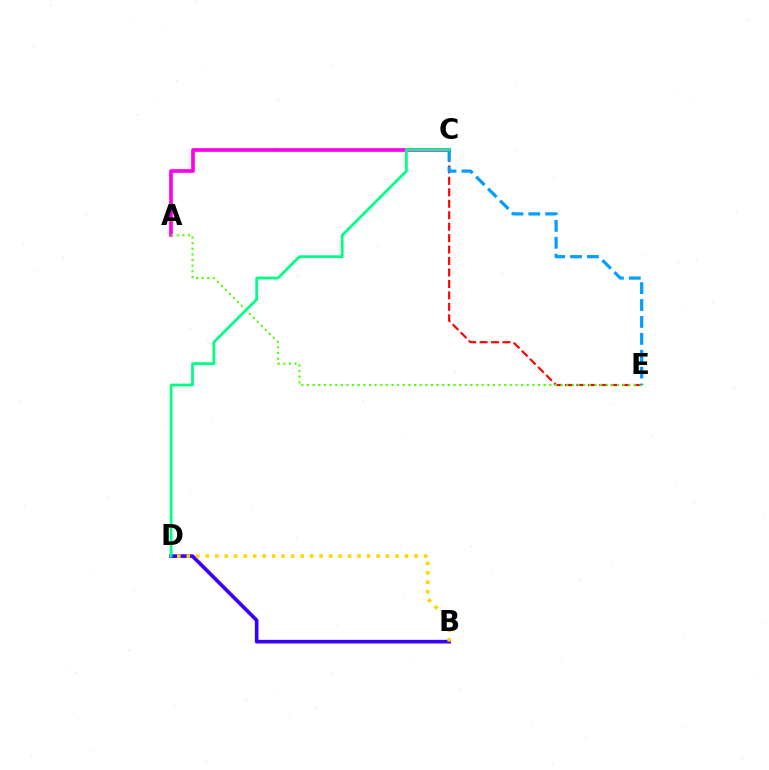{('A', 'C'): [{'color': '#ff00ed', 'line_style': 'solid', 'thickness': 2.65}], ('C', 'E'): [{'color': '#ff0000', 'line_style': 'dashed', 'thickness': 1.56}, {'color': '#009eff', 'line_style': 'dashed', 'thickness': 2.3}], ('B', 'D'): [{'color': '#3700ff', 'line_style': 'solid', 'thickness': 2.62}, {'color': '#ffd500', 'line_style': 'dotted', 'thickness': 2.58}], ('A', 'E'): [{'color': '#4fff00', 'line_style': 'dotted', 'thickness': 1.53}], ('C', 'D'): [{'color': '#00ff86', 'line_style': 'solid', 'thickness': 1.99}]}